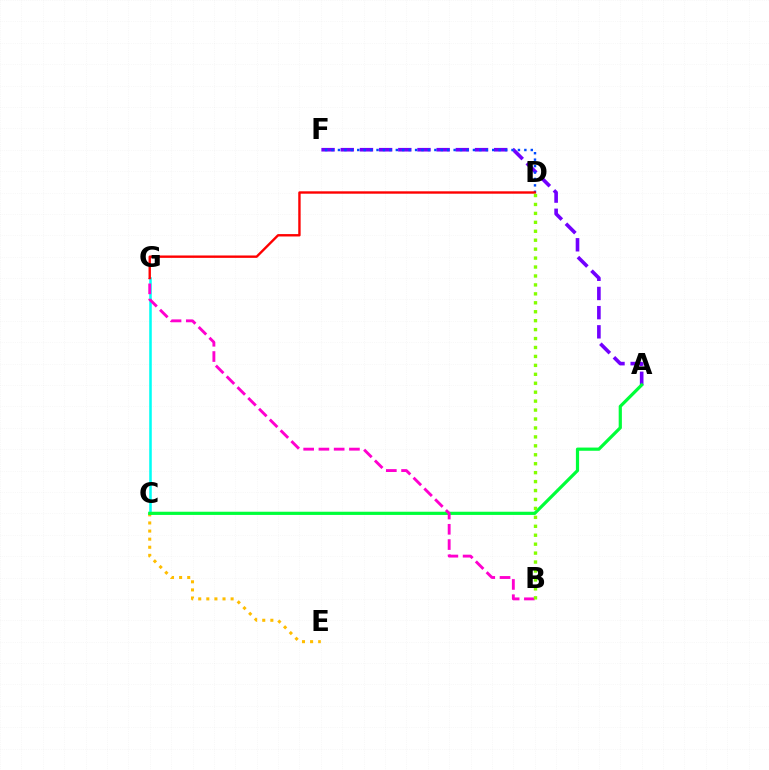{('A', 'F'): [{'color': '#7200ff', 'line_style': 'dashed', 'thickness': 2.61}], ('D', 'F'): [{'color': '#004bff', 'line_style': 'dotted', 'thickness': 1.75}], ('C', 'G'): [{'color': '#00fff6', 'line_style': 'solid', 'thickness': 1.84}], ('C', 'E'): [{'color': '#ffbd00', 'line_style': 'dotted', 'thickness': 2.2}], ('A', 'C'): [{'color': '#00ff39', 'line_style': 'solid', 'thickness': 2.3}], ('B', 'G'): [{'color': '#ff00cf', 'line_style': 'dashed', 'thickness': 2.07}], ('D', 'G'): [{'color': '#ff0000', 'line_style': 'solid', 'thickness': 1.72}], ('B', 'D'): [{'color': '#84ff00', 'line_style': 'dotted', 'thickness': 2.43}]}